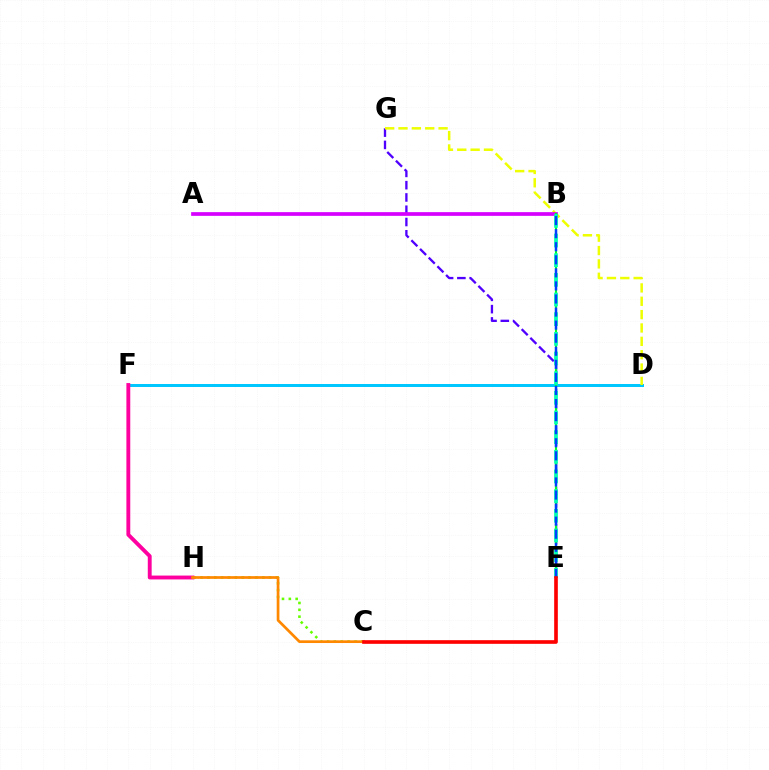{('E', 'G'): [{'color': '#4f00ff', 'line_style': 'dashed', 'thickness': 1.67}], ('C', 'H'): [{'color': '#66ff00', 'line_style': 'dotted', 'thickness': 1.86}, {'color': '#ff8800', 'line_style': 'solid', 'thickness': 1.95}], ('D', 'F'): [{'color': '#00c7ff', 'line_style': 'solid', 'thickness': 2.15}], ('D', 'G'): [{'color': '#eeff00', 'line_style': 'dashed', 'thickness': 1.81}], ('A', 'B'): [{'color': '#d600ff', 'line_style': 'solid', 'thickness': 2.67}], ('B', 'E'): [{'color': '#00ff27', 'line_style': 'solid', 'thickness': 1.51}, {'color': '#00ffaf', 'line_style': 'dashed', 'thickness': 2.67}, {'color': '#003fff', 'line_style': 'dashed', 'thickness': 1.78}], ('F', 'H'): [{'color': '#ff00a0', 'line_style': 'solid', 'thickness': 2.79}], ('C', 'E'): [{'color': '#ff0000', 'line_style': 'solid', 'thickness': 2.63}]}